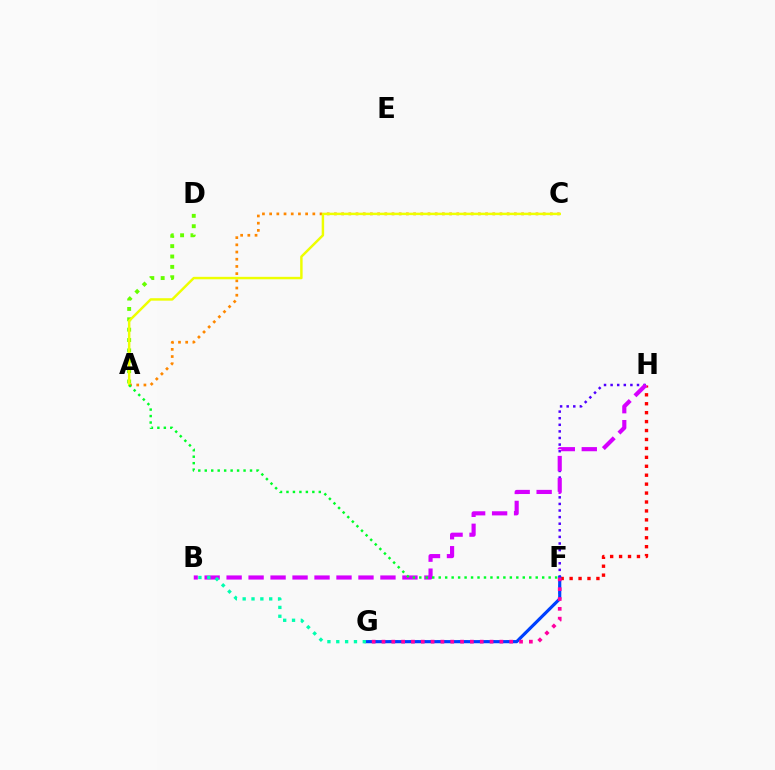{('F', 'G'): [{'color': '#00c7ff', 'line_style': 'dotted', 'thickness': 1.88}, {'color': '#003fff', 'line_style': 'solid', 'thickness': 2.26}, {'color': '#ff00a0', 'line_style': 'dotted', 'thickness': 2.67}], ('A', 'D'): [{'color': '#66ff00', 'line_style': 'dotted', 'thickness': 2.82}], ('F', 'H'): [{'color': '#4f00ff', 'line_style': 'dotted', 'thickness': 1.79}, {'color': '#ff0000', 'line_style': 'dotted', 'thickness': 2.43}], ('A', 'C'): [{'color': '#ff8800', 'line_style': 'dotted', 'thickness': 1.96}, {'color': '#eeff00', 'line_style': 'solid', 'thickness': 1.77}], ('B', 'H'): [{'color': '#d600ff', 'line_style': 'dashed', 'thickness': 2.99}], ('B', 'G'): [{'color': '#00ffaf', 'line_style': 'dotted', 'thickness': 2.4}], ('A', 'F'): [{'color': '#00ff27', 'line_style': 'dotted', 'thickness': 1.76}]}